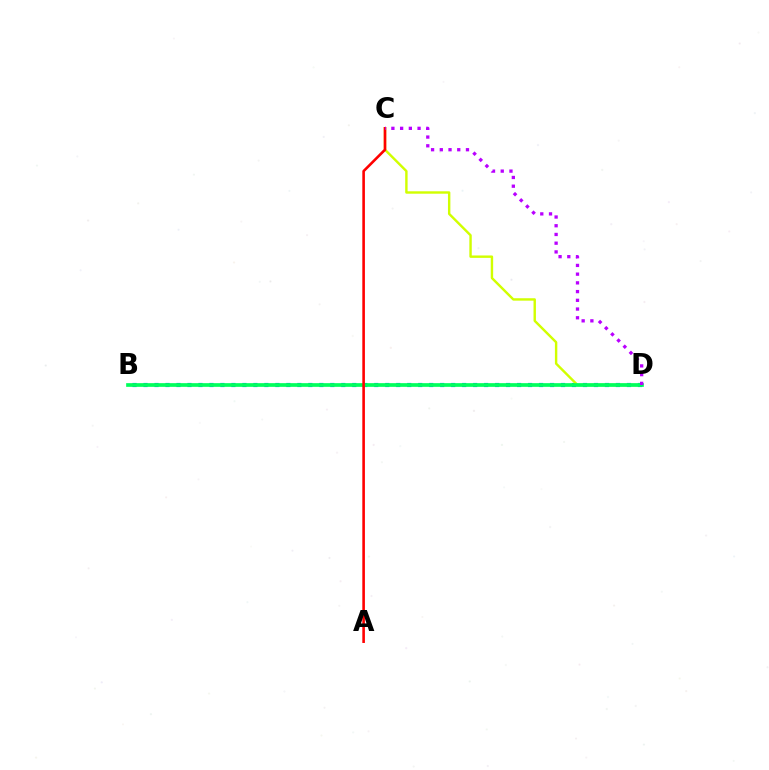{('B', 'D'): [{'color': '#0074ff', 'line_style': 'dotted', 'thickness': 2.99}, {'color': '#00ff5c', 'line_style': 'solid', 'thickness': 2.66}], ('C', 'D'): [{'color': '#d1ff00', 'line_style': 'solid', 'thickness': 1.74}, {'color': '#b900ff', 'line_style': 'dotted', 'thickness': 2.37}], ('A', 'C'): [{'color': '#ff0000', 'line_style': 'solid', 'thickness': 1.87}]}